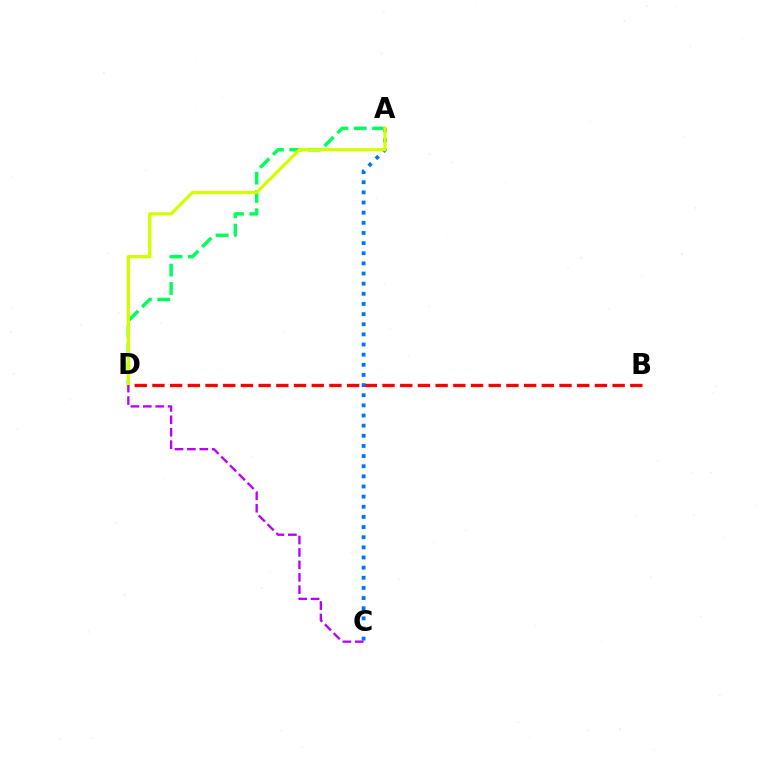{('B', 'D'): [{'color': '#ff0000', 'line_style': 'dashed', 'thickness': 2.4}], ('A', 'C'): [{'color': '#0074ff', 'line_style': 'dotted', 'thickness': 2.76}], ('A', 'D'): [{'color': '#00ff5c', 'line_style': 'dashed', 'thickness': 2.49}, {'color': '#d1ff00', 'line_style': 'solid', 'thickness': 2.35}], ('C', 'D'): [{'color': '#b900ff', 'line_style': 'dashed', 'thickness': 1.69}]}